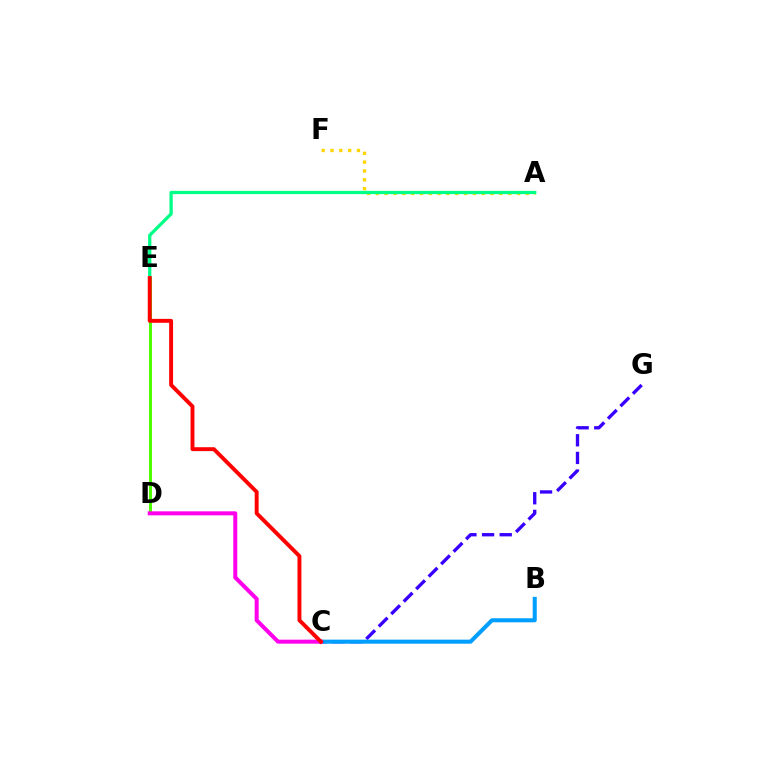{('D', 'E'): [{'color': '#4fff00', 'line_style': 'solid', 'thickness': 2.17}], ('C', 'G'): [{'color': '#3700ff', 'line_style': 'dashed', 'thickness': 2.4}], ('A', 'F'): [{'color': '#ffd500', 'line_style': 'dotted', 'thickness': 2.4}], ('B', 'C'): [{'color': '#009eff', 'line_style': 'solid', 'thickness': 2.92}], ('A', 'E'): [{'color': '#00ff86', 'line_style': 'solid', 'thickness': 2.37}], ('C', 'D'): [{'color': '#ff00ed', 'line_style': 'solid', 'thickness': 2.89}], ('C', 'E'): [{'color': '#ff0000', 'line_style': 'solid', 'thickness': 2.82}]}